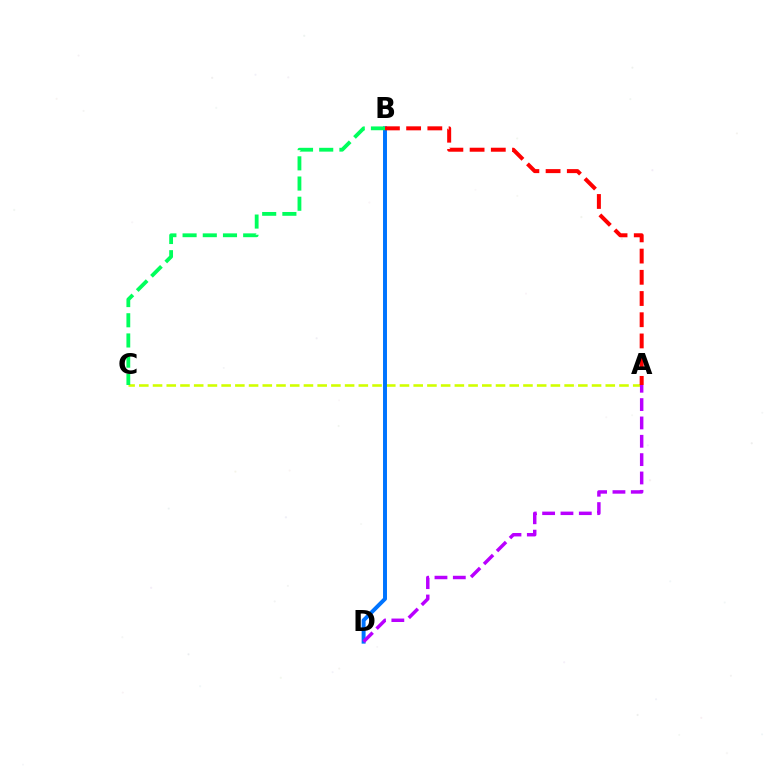{('A', 'C'): [{'color': '#d1ff00', 'line_style': 'dashed', 'thickness': 1.86}], ('B', 'D'): [{'color': '#0074ff', 'line_style': 'solid', 'thickness': 2.85}], ('A', 'B'): [{'color': '#ff0000', 'line_style': 'dashed', 'thickness': 2.88}], ('A', 'D'): [{'color': '#b900ff', 'line_style': 'dashed', 'thickness': 2.49}], ('B', 'C'): [{'color': '#00ff5c', 'line_style': 'dashed', 'thickness': 2.74}]}